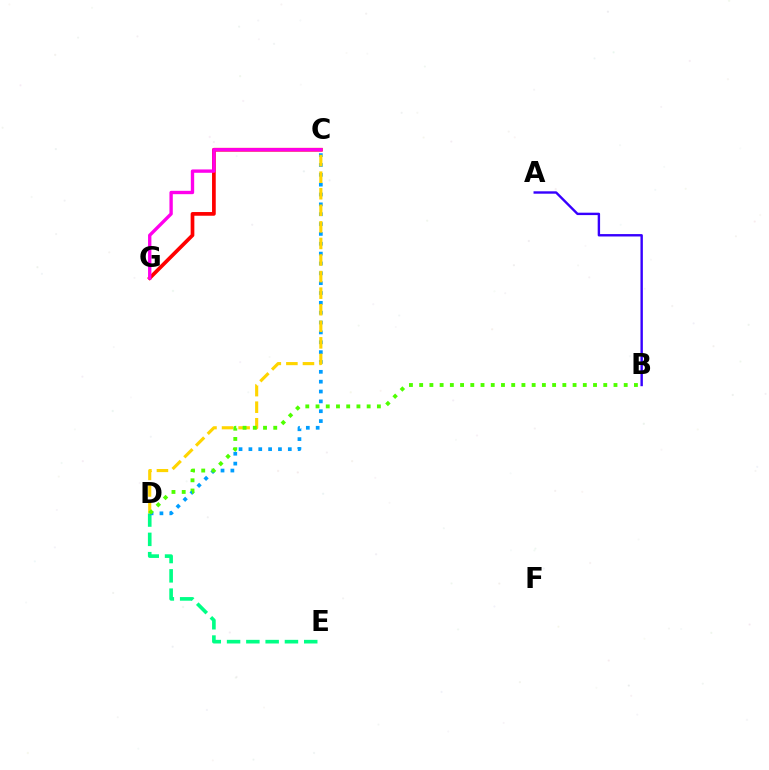{('C', 'G'): [{'color': '#ff0000', 'line_style': 'solid', 'thickness': 2.66}, {'color': '#ff00ed', 'line_style': 'solid', 'thickness': 2.41}], ('D', 'E'): [{'color': '#00ff86', 'line_style': 'dashed', 'thickness': 2.62}], ('C', 'D'): [{'color': '#009eff', 'line_style': 'dotted', 'thickness': 2.68}, {'color': '#ffd500', 'line_style': 'dashed', 'thickness': 2.25}], ('A', 'B'): [{'color': '#3700ff', 'line_style': 'solid', 'thickness': 1.73}], ('B', 'D'): [{'color': '#4fff00', 'line_style': 'dotted', 'thickness': 2.78}]}